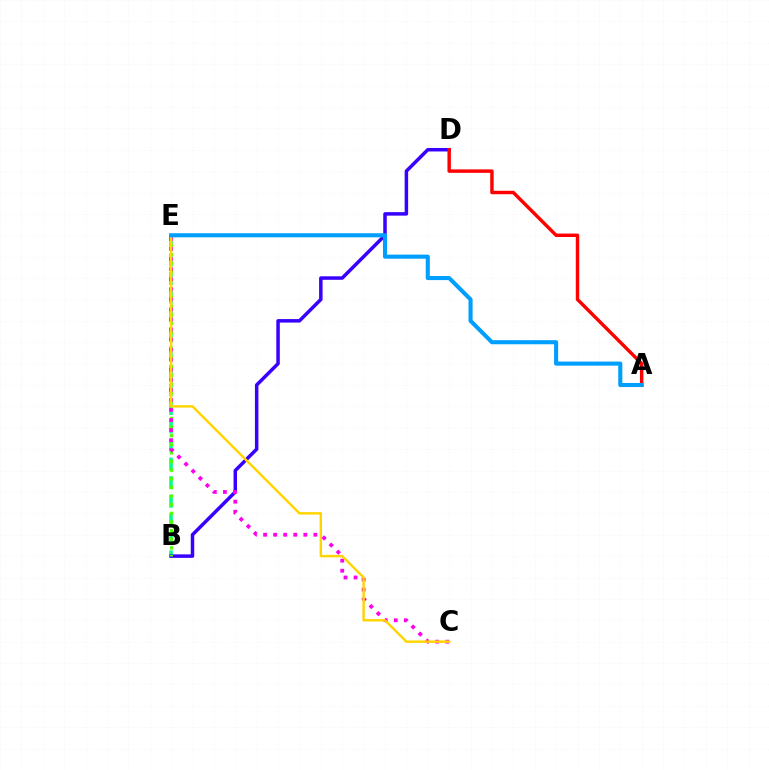{('B', 'E'): [{'color': '#00ff86', 'line_style': 'dashed', 'thickness': 2.52}, {'color': '#4fff00', 'line_style': 'dotted', 'thickness': 2.35}], ('B', 'D'): [{'color': '#3700ff', 'line_style': 'solid', 'thickness': 2.52}], ('C', 'E'): [{'color': '#ff00ed', 'line_style': 'dotted', 'thickness': 2.73}, {'color': '#ffd500', 'line_style': 'solid', 'thickness': 1.76}], ('A', 'D'): [{'color': '#ff0000', 'line_style': 'solid', 'thickness': 2.47}], ('A', 'E'): [{'color': '#009eff', 'line_style': 'solid', 'thickness': 2.94}]}